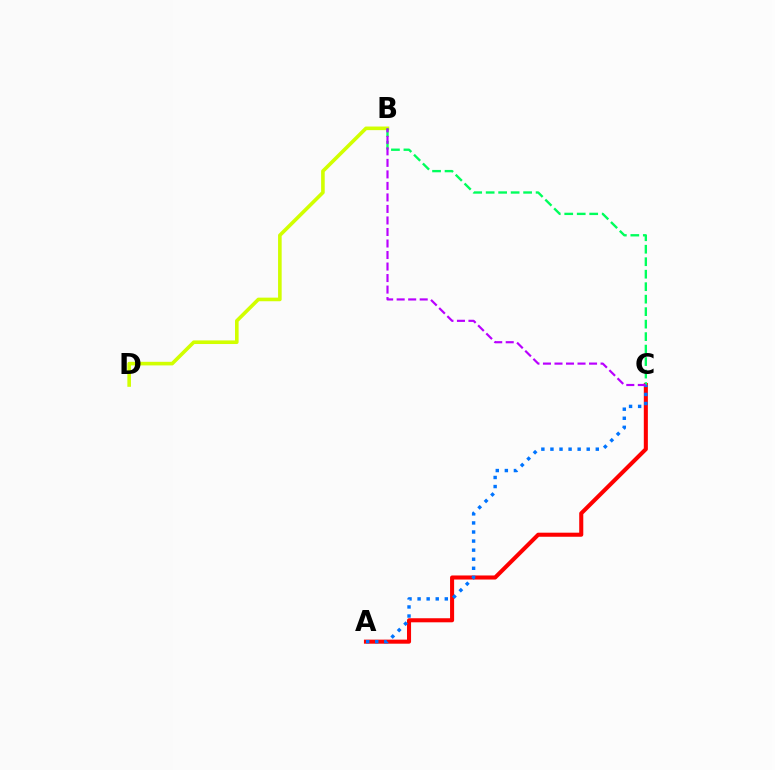{('A', 'C'): [{'color': '#ff0000', 'line_style': 'solid', 'thickness': 2.92}, {'color': '#0074ff', 'line_style': 'dotted', 'thickness': 2.46}], ('B', 'D'): [{'color': '#d1ff00', 'line_style': 'solid', 'thickness': 2.6}], ('B', 'C'): [{'color': '#00ff5c', 'line_style': 'dashed', 'thickness': 1.7}, {'color': '#b900ff', 'line_style': 'dashed', 'thickness': 1.56}]}